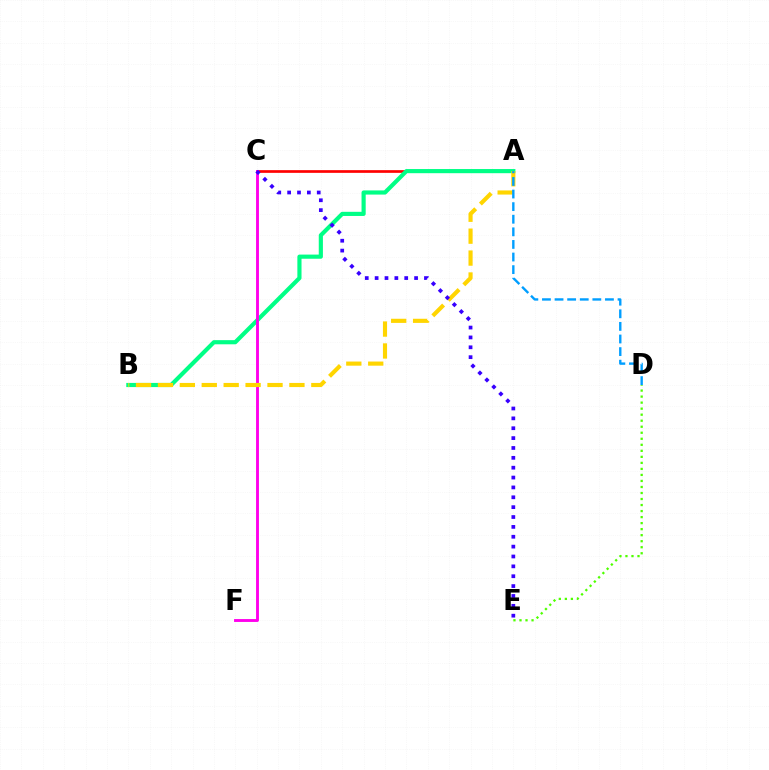{('A', 'C'): [{'color': '#ff0000', 'line_style': 'solid', 'thickness': 1.94}], ('A', 'B'): [{'color': '#00ff86', 'line_style': 'solid', 'thickness': 2.99}, {'color': '#ffd500', 'line_style': 'dashed', 'thickness': 2.98}], ('C', 'F'): [{'color': '#ff00ed', 'line_style': 'solid', 'thickness': 2.08}], ('D', 'E'): [{'color': '#4fff00', 'line_style': 'dotted', 'thickness': 1.64}], ('C', 'E'): [{'color': '#3700ff', 'line_style': 'dotted', 'thickness': 2.68}], ('A', 'D'): [{'color': '#009eff', 'line_style': 'dashed', 'thickness': 1.71}]}